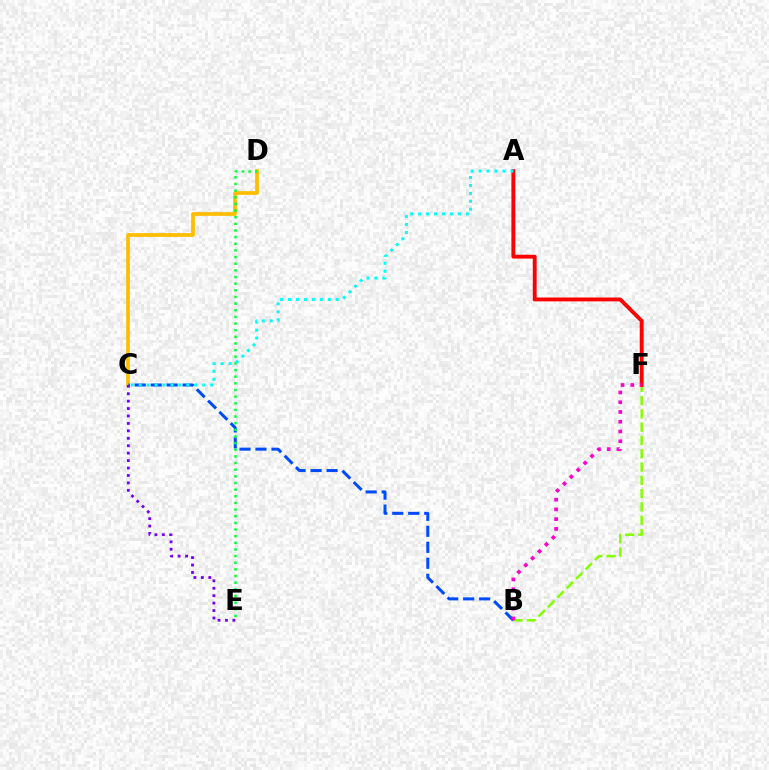{('B', 'F'): [{'color': '#84ff00', 'line_style': 'dashed', 'thickness': 1.81}, {'color': '#ff00cf', 'line_style': 'dotted', 'thickness': 2.65}], ('A', 'F'): [{'color': '#ff0000', 'line_style': 'solid', 'thickness': 2.78}], ('C', 'D'): [{'color': '#ffbd00', 'line_style': 'solid', 'thickness': 2.68}], ('B', 'C'): [{'color': '#004bff', 'line_style': 'dashed', 'thickness': 2.17}], ('C', 'E'): [{'color': '#7200ff', 'line_style': 'dotted', 'thickness': 2.02}], ('D', 'E'): [{'color': '#00ff39', 'line_style': 'dotted', 'thickness': 1.81}], ('A', 'C'): [{'color': '#00fff6', 'line_style': 'dotted', 'thickness': 2.16}]}